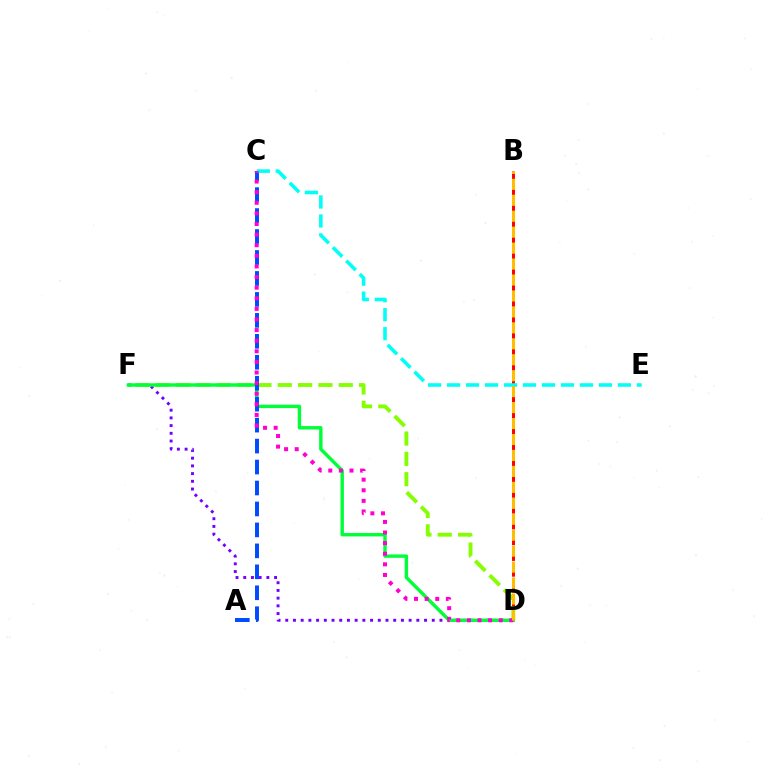{('D', 'F'): [{'color': '#7200ff', 'line_style': 'dotted', 'thickness': 2.09}, {'color': '#84ff00', 'line_style': 'dashed', 'thickness': 2.76}, {'color': '#00ff39', 'line_style': 'solid', 'thickness': 2.45}], ('B', 'D'): [{'color': '#ff0000', 'line_style': 'dashed', 'thickness': 2.14}, {'color': '#ffbd00', 'line_style': 'dashed', 'thickness': 2.17}], ('A', 'C'): [{'color': '#004bff', 'line_style': 'dashed', 'thickness': 2.85}], ('C', 'E'): [{'color': '#00fff6', 'line_style': 'dashed', 'thickness': 2.58}], ('C', 'D'): [{'color': '#ff00cf', 'line_style': 'dotted', 'thickness': 2.88}]}